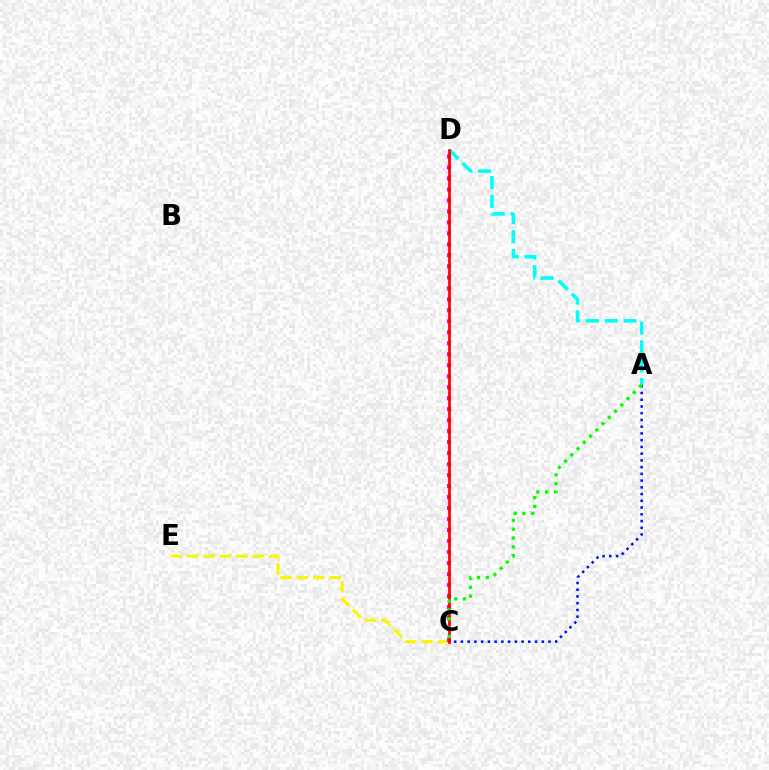{('C', 'E'): [{'color': '#fcf500', 'line_style': 'dashed', 'thickness': 2.22}], ('A', 'D'): [{'color': '#00fff6', 'line_style': 'dashed', 'thickness': 2.56}], ('A', 'C'): [{'color': '#0010ff', 'line_style': 'dotted', 'thickness': 1.83}, {'color': '#08ff00', 'line_style': 'dotted', 'thickness': 2.4}], ('C', 'D'): [{'color': '#ee00ff', 'line_style': 'dotted', 'thickness': 2.99}, {'color': '#ff0000', 'line_style': 'solid', 'thickness': 1.95}]}